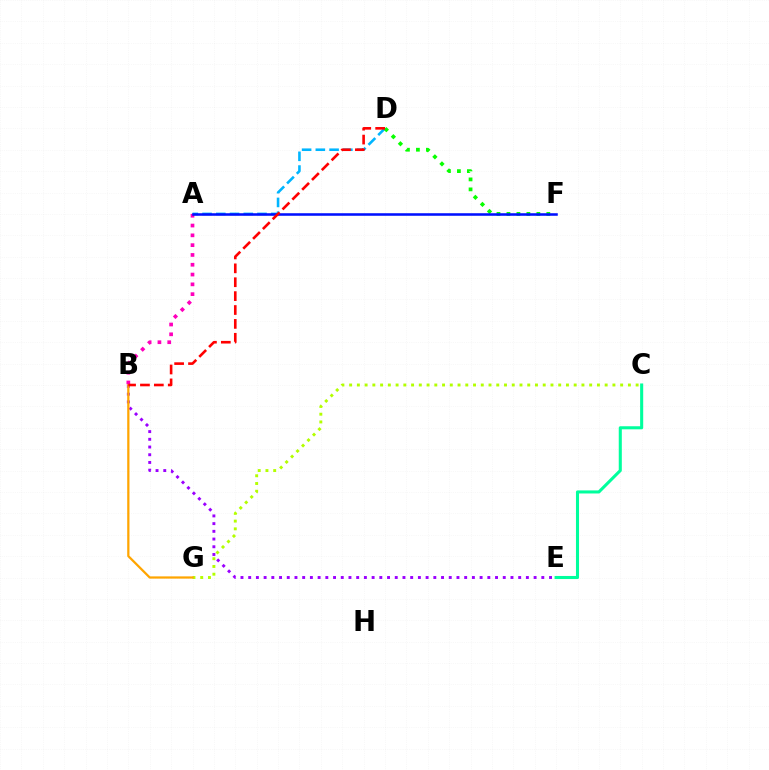{('A', 'D'): [{'color': '#00b5ff', 'line_style': 'dashed', 'thickness': 1.87}], ('C', 'G'): [{'color': '#b3ff00', 'line_style': 'dotted', 'thickness': 2.1}], ('B', 'E'): [{'color': '#9b00ff', 'line_style': 'dotted', 'thickness': 2.1}], ('B', 'G'): [{'color': '#ffa500', 'line_style': 'solid', 'thickness': 1.62}], ('A', 'B'): [{'color': '#ff00bd', 'line_style': 'dotted', 'thickness': 2.66}], ('D', 'F'): [{'color': '#08ff00', 'line_style': 'dotted', 'thickness': 2.71}], ('C', 'E'): [{'color': '#00ff9d', 'line_style': 'solid', 'thickness': 2.21}], ('A', 'F'): [{'color': '#0010ff', 'line_style': 'solid', 'thickness': 1.84}], ('B', 'D'): [{'color': '#ff0000', 'line_style': 'dashed', 'thickness': 1.89}]}